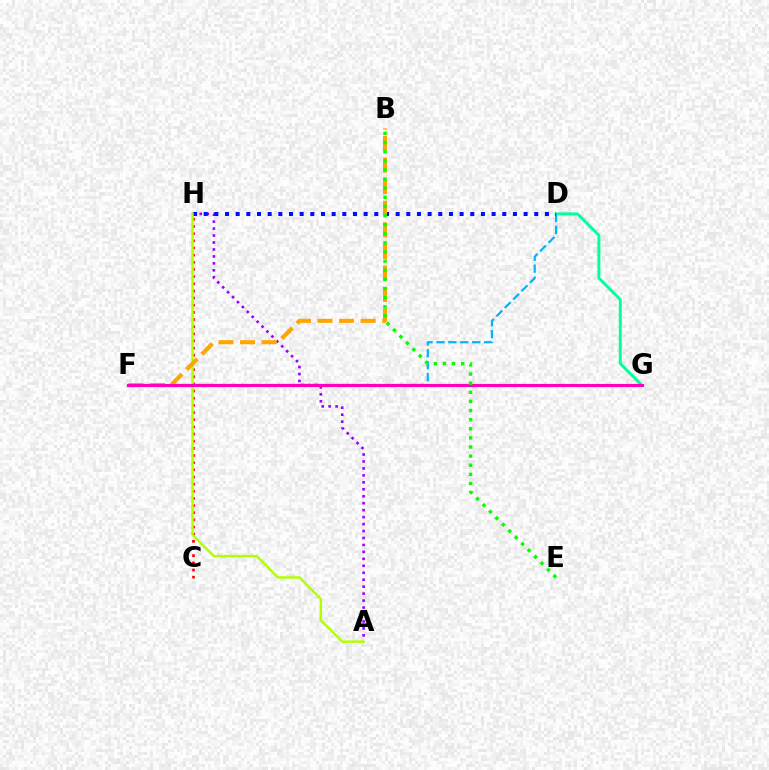{('D', 'G'): [{'color': '#00ff9d', 'line_style': 'solid', 'thickness': 2.12}], ('A', 'H'): [{'color': '#9b00ff', 'line_style': 'dotted', 'thickness': 1.89}, {'color': '#b3ff00', 'line_style': 'solid', 'thickness': 1.77}], ('C', 'H'): [{'color': '#ff0000', 'line_style': 'dotted', 'thickness': 1.94}], ('D', 'F'): [{'color': '#00b5ff', 'line_style': 'dashed', 'thickness': 1.62}], ('D', 'H'): [{'color': '#0010ff', 'line_style': 'dotted', 'thickness': 2.9}], ('B', 'F'): [{'color': '#ffa500', 'line_style': 'dashed', 'thickness': 2.93}], ('F', 'G'): [{'color': '#ff00bd', 'line_style': 'solid', 'thickness': 2.27}], ('B', 'E'): [{'color': '#08ff00', 'line_style': 'dotted', 'thickness': 2.48}]}